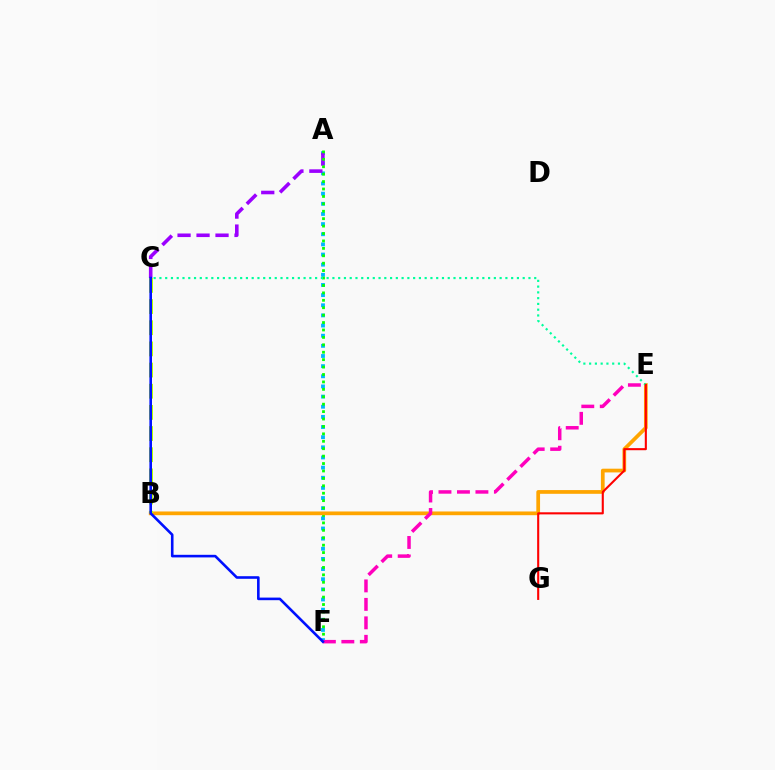{('A', 'F'): [{'color': '#00b5ff', 'line_style': 'dotted', 'thickness': 2.76}, {'color': '#08ff00', 'line_style': 'dotted', 'thickness': 2.02}], ('A', 'C'): [{'color': '#9b00ff', 'line_style': 'dashed', 'thickness': 2.58}], ('B', 'E'): [{'color': '#ffa500', 'line_style': 'solid', 'thickness': 2.68}], ('C', 'E'): [{'color': '#00ff9d', 'line_style': 'dotted', 'thickness': 1.57}], ('E', 'G'): [{'color': '#ff0000', 'line_style': 'solid', 'thickness': 1.51}], ('B', 'C'): [{'color': '#b3ff00', 'line_style': 'dashed', 'thickness': 2.88}], ('E', 'F'): [{'color': '#ff00bd', 'line_style': 'dashed', 'thickness': 2.51}], ('C', 'F'): [{'color': '#0010ff', 'line_style': 'solid', 'thickness': 1.87}]}